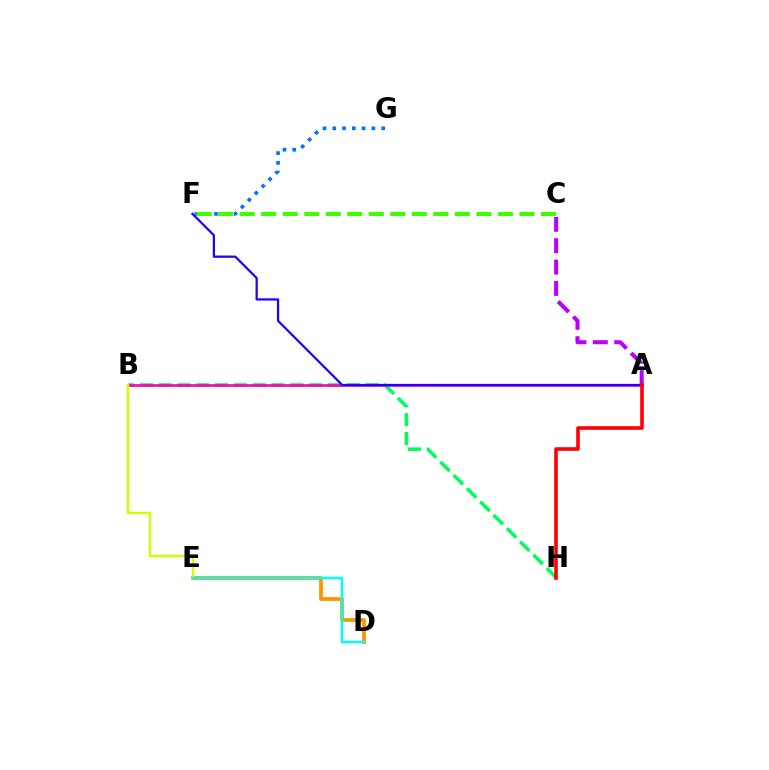{('F', 'G'): [{'color': '#0074ff', 'line_style': 'dotted', 'thickness': 2.66}], ('B', 'H'): [{'color': '#00ff5c', 'line_style': 'dashed', 'thickness': 2.56}], ('D', 'E'): [{'color': '#ff9400', 'line_style': 'solid', 'thickness': 2.69}, {'color': '#00fff6', 'line_style': 'solid', 'thickness': 1.79}], ('C', 'F'): [{'color': '#3dff00', 'line_style': 'dashed', 'thickness': 2.92}], ('A', 'B'): [{'color': '#ff00ac', 'line_style': 'solid', 'thickness': 1.9}], ('B', 'E'): [{'color': '#d1ff00', 'line_style': 'solid', 'thickness': 1.76}], ('A', 'F'): [{'color': '#2500ff', 'line_style': 'solid', 'thickness': 1.62}], ('A', 'C'): [{'color': '#b900ff', 'line_style': 'dashed', 'thickness': 2.9}], ('A', 'H'): [{'color': '#ff0000', 'line_style': 'solid', 'thickness': 2.59}]}